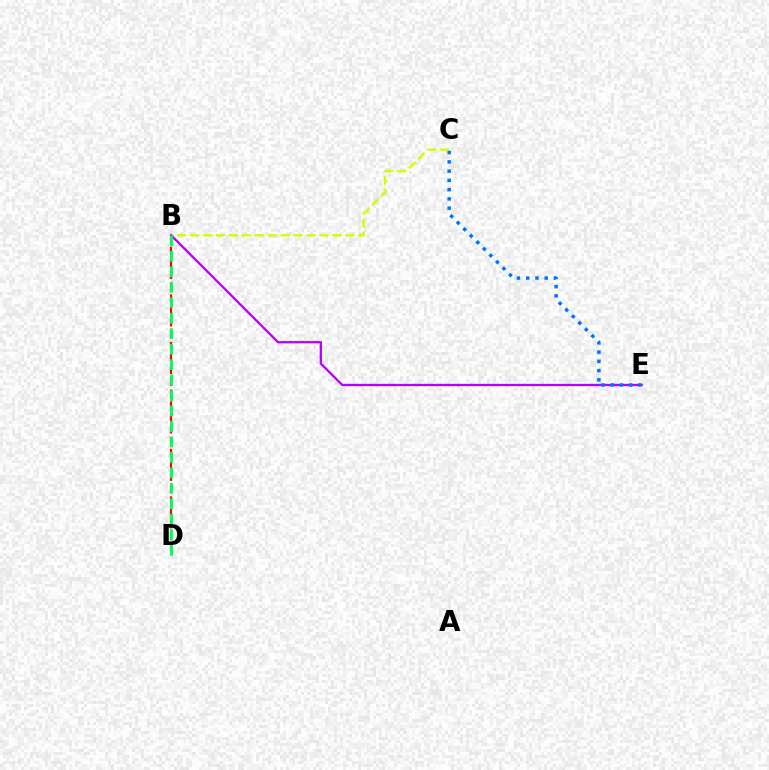{('B', 'D'): [{'color': '#ff0000', 'line_style': 'dashed', 'thickness': 1.61}, {'color': '#00ff5c', 'line_style': 'dashed', 'thickness': 2.1}], ('B', 'C'): [{'color': '#d1ff00', 'line_style': 'dashed', 'thickness': 1.76}], ('B', 'E'): [{'color': '#b900ff', 'line_style': 'solid', 'thickness': 1.65}], ('C', 'E'): [{'color': '#0074ff', 'line_style': 'dotted', 'thickness': 2.51}]}